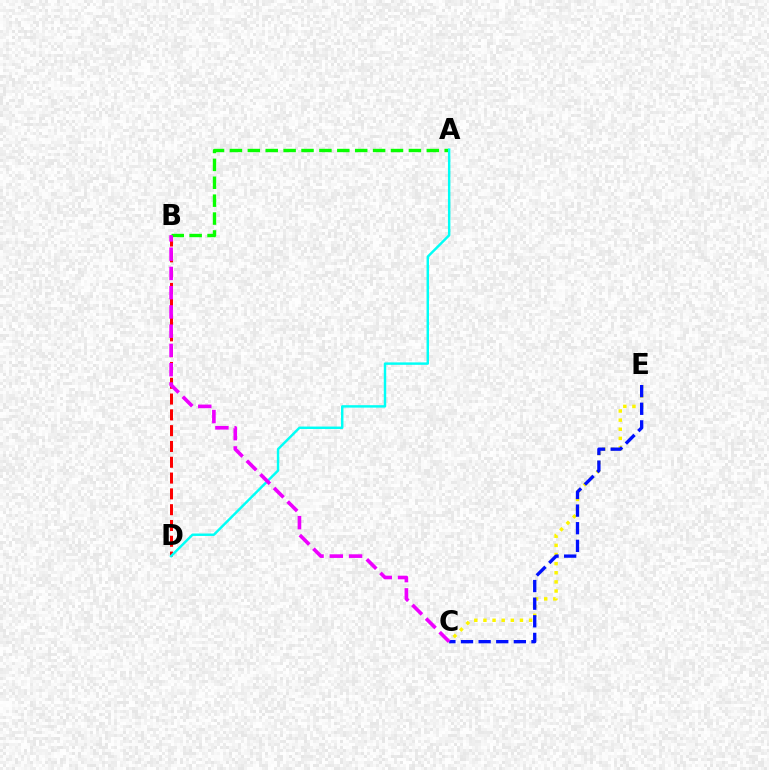{('B', 'D'): [{'color': '#ff0000', 'line_style': 'dashed', 'thickness': 2.15}], ('C', 'E'): [{'color': '#fcf500', 'line_style': 'dotted', 'thickness': 2.48}, {'color': '#0010ff', 'line_style': 'dashed', 'thickness': 2.39}], ('A', 'B'): [{'color': '#08ff00', 'line_style': 'dashed', 'thickness': 2.43}], ('A', 'D'): [{'color': '#00fff6', 'line_style': 'solid', 'thickness': 1.76}], ('B', 'C'): [{'color': '#ee00ff', 'line_style': 'dashed', 'thickness': 2.62}]}